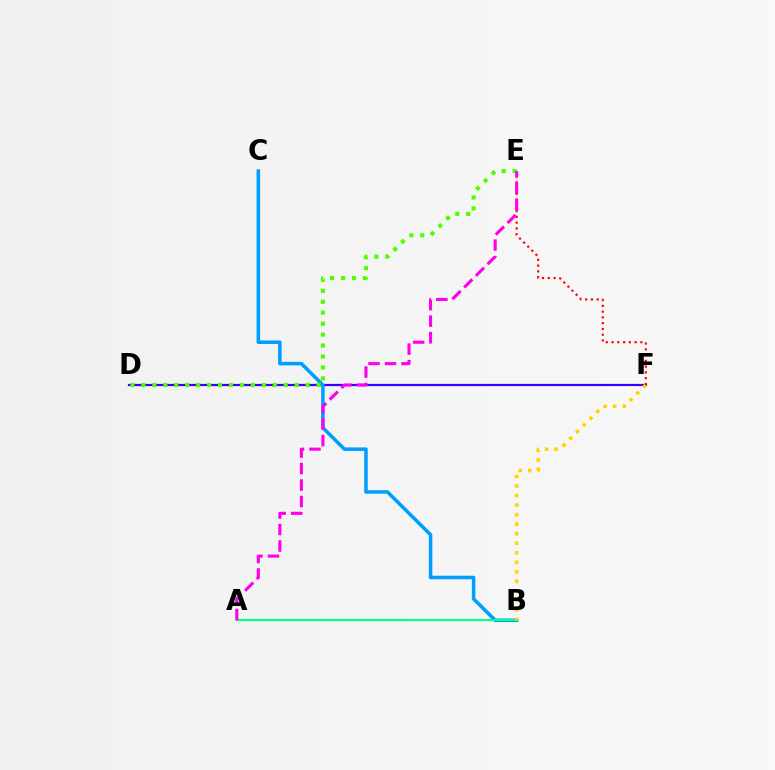{('D', 'F'): [{'color': '#3700ff', 'line_style': 'solid', 'thickness': 1.58}], ('B', 'C'): [{'color': '#009eff', 'line_style': 'solid', 'thickness': 2.54}], ('A', 'B'): [{'color': '#00ff86', 'line_style': 'solid', 'thickness': 1.54}], ('B', 'F'): [{'color': '#ffd500', 'line_style': 'dotted', 'thickness': 2.59}], ('D', 'E'): [{'color': '#4fff00', 'line_style': 'dotted', 'thickness': 2.97}], ('E', 'F'): [{'color': '#ff0000', 'line_style': 'dotted', 'thickness': 1.57}], ('A', 'E'): [{'color': '#ff00ed', 'line_style': 'dashed', 'thickness': 2.24}]}